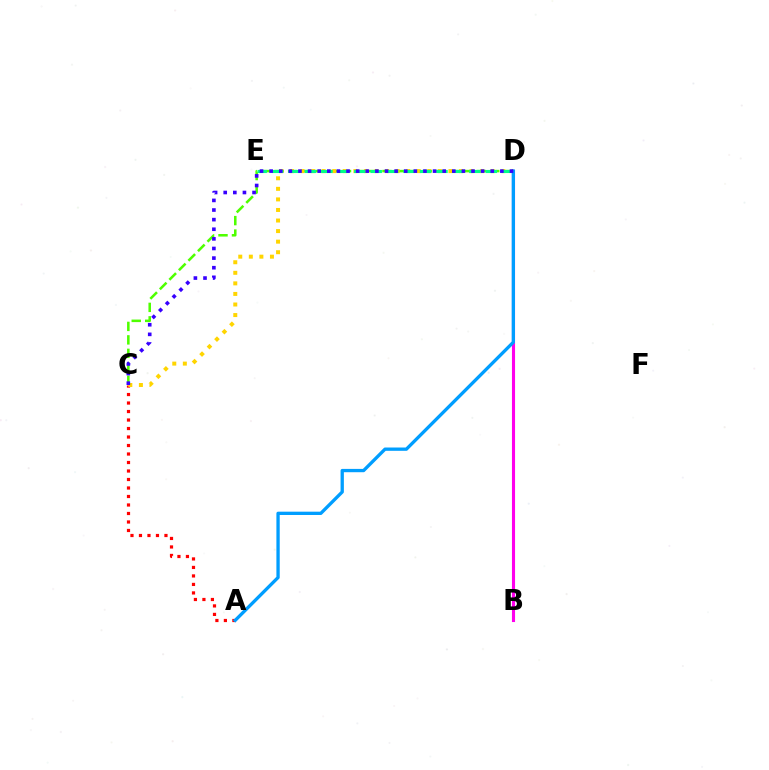{('B', 'D'): [{'color': '#ff00ed', 'line_style': 'solid', 'thickness': 2.24}], ('A', 'C'): [{'color': '#ff0000', 'line_style': 'dotted', 'thickness': 2.31}], ('C', 'D'): [{'color': '#4fff00', 'line_style': 'dashed', 'thickness': 1.83}, {'color': '#ffd500', 'line_style': 'dotted', 'thickness': 2.87}, {'color': '#3700ff', 'line_style': 'dotted', 'thickness': 2.61}], ('D', 'E'): [{'color': '#00ff86', 'line_style': 'dashed', 'thickness': 2.23}], ('A', 'D'): [{'color': '#009eff', 'line_style': 'solid', 'thickness': 2.38}]}